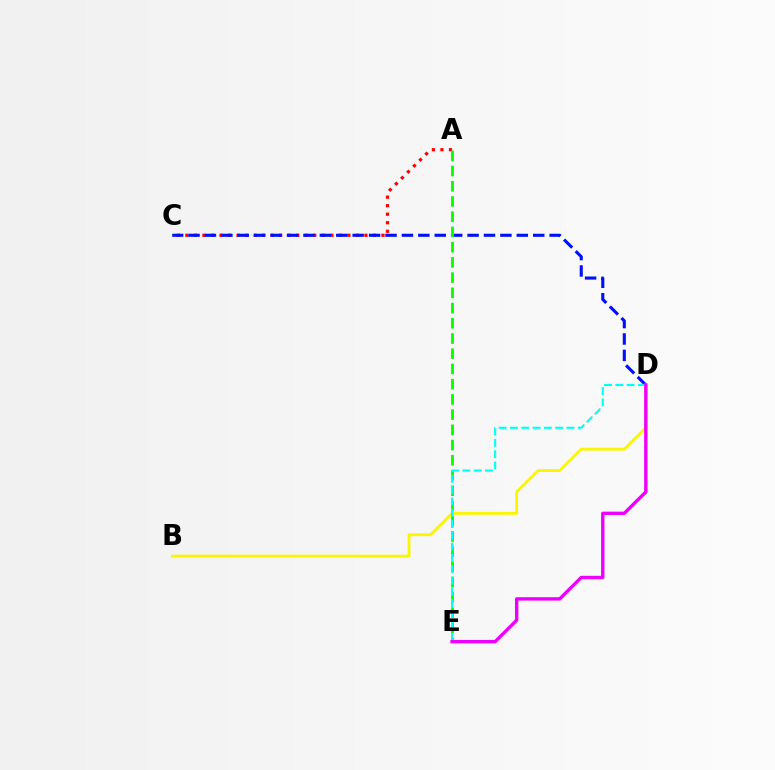{('A', 'C'): [{'color': '#ff0000', 'line_style': 'dotted', 'thickness': 2.32}], ('C', 'D'): [{'color': '#0010ff', 'line_style': 'dashed', 'thickness': 2.23}], ('B', 'D'): [{'color': '#fcf500', 'line_style': 'solid', 'thickness': 2.01}], ('A', 'E'): [{'color': '#08ff00', 'line_style': 'dashed', 'thickness': 2.07}], ('D', 'E'): [{'color': '#00fff6', 'line_style': 'dashed', 'thickness': 1.53}, {'color': '#ee00ff', 'line_style': 'solid', 'thickness': 2.44}]}